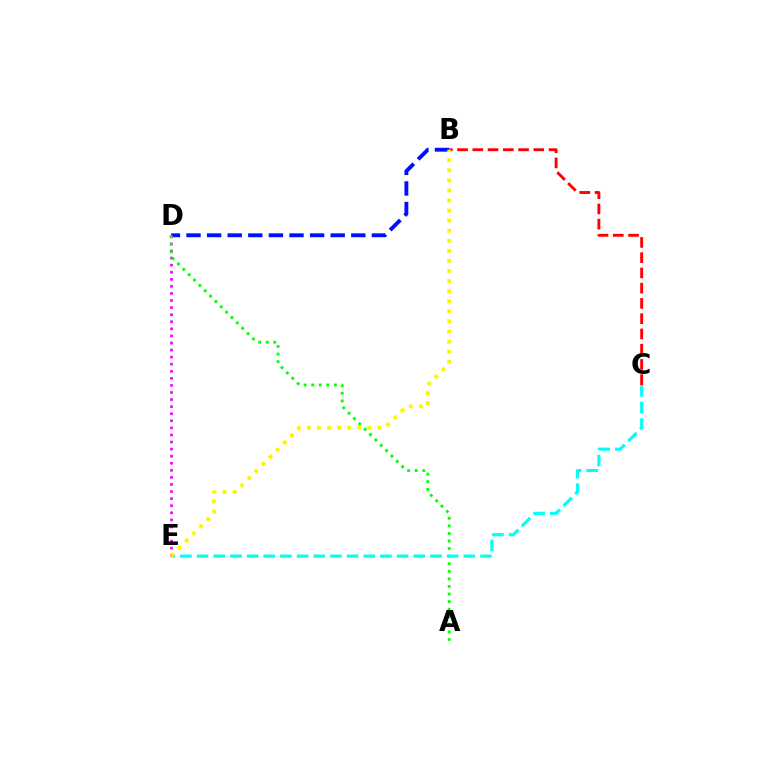{('B', 'D'): [{'color': '#0010ff', 'line_style': 'dashed', 'thickness': 2.8}], ('B', 'C'): [{'color': '#ff0000', 'line_style': 'dashed', 'thickness': 2.07}], ('D', 'E'): [{'color': '#ee00ff', 'line_style': 'dotted', 'thickness': 1.92}], ('A', 'D'): [{'color': '#08ff00', 'line_style': 'dotted', 'thickness': 2.06}], ('C', 'E'): [{'color': '#00fff6', 'line_style': 'dashed', 'thickness': 2.26}], ('B', 'E'): [{'color': '#fcf500', 'line_style': 'dotted', 'thickness': 2.74}]}